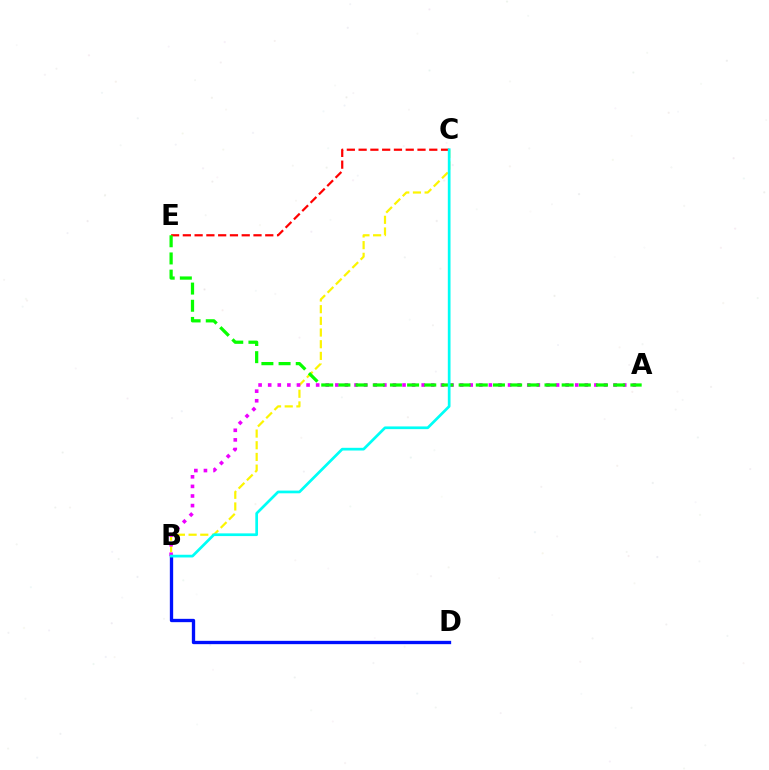{('C', 'E'): [{'color': '#ff0000', 'line_style': 'dashed', 'thickness': 1.6}], ('B', 'D'): [{'color': '#0010ff', 'line_style': 'solid', 'thickness': 2.39}], ('B', 'C'): [{'color': '#fcf500', 'line_style': 'dashed', 'thickness': 1.59}, {'color': '#00fff6', 'line_style': 'solid', 'thickness': 1.95}], ('A', 'B'): [{'color': '#ee00ff', 'line_style': 'dotted', 'thickness': 2.61}], ('A', 'E'): [{'color': '#08ff00', 'line_style': 'dashed', 'thickness': 2.33}]}